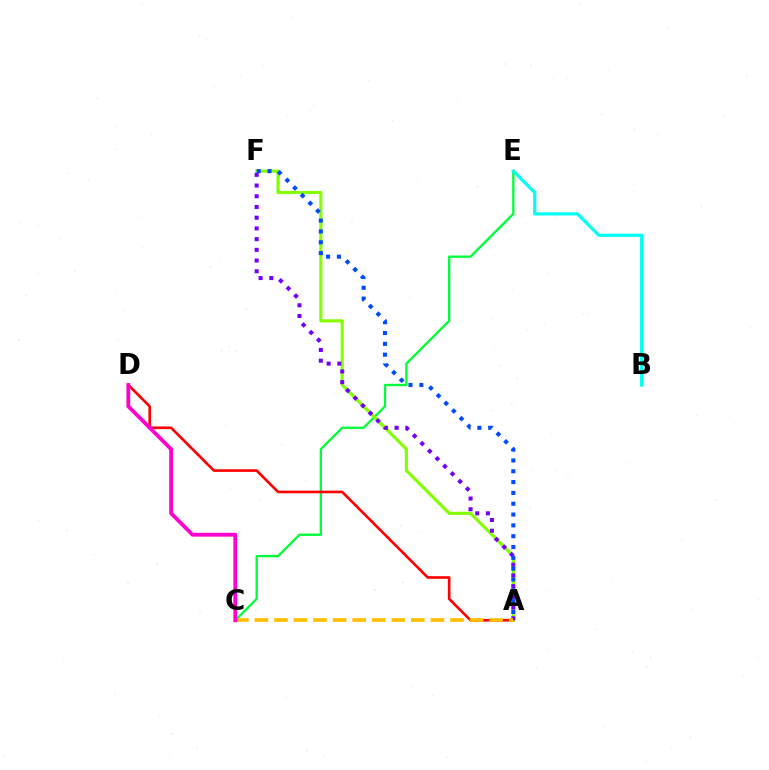{('C', 'E'): [{'color': '#00ff39', 'line_style': 'solid', 'thickness': 1.67}], ('A', 'D'): [{'color': '#ff0000', 'line_style': 'solid', 'thickness': 1.9}], ('A', 'F'): [{'color': '#84ff00', 'line_style': 'solid', 'thickness': 2.25}, {'color': '#7200ff', 'line_style': 'dotted', 'thickness': 2.91}, {'color': '#004bff', 'line_style': 'dotted', 'thickness': 2.94}], ('B', 'E'): [{'color': '#00fff6', 'line_style': 'solid', 'thickness': 2.3}], ('A', 'C'): [{'color': '#ffbd00', 'line_style': 'dashed', 'thickness': 2.66}], ('C', 'D'): [{'color': '#ff00cf', 'line_style': 'solid', 'thickness': 2.74}]}